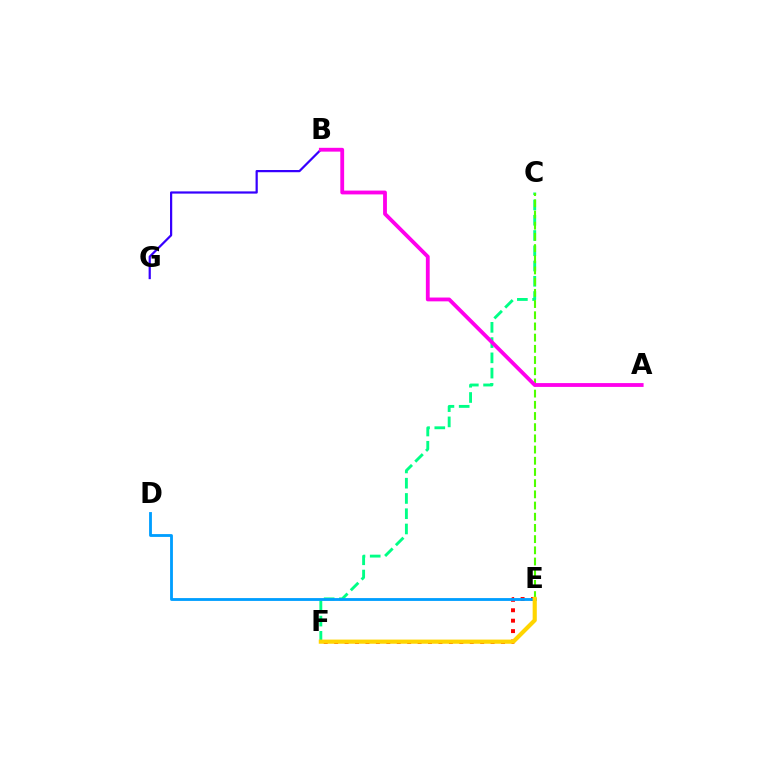{('B', 'G'): [{'color': '#3700ff', 'line_style': 'solid', 'thickness': 1.6}], ('E', 'F'): [{'color': '#ff0000', 'line_style': 'dotted', 'thickness': 2.83}, {'color': '#ffd500', 'line_style': 'solid', 'thickness': 2.99}], ('C', 'F'): [{'color': '#00ff86', 'line_style': 'dashed', 'thickness': 2.07}], ('C', 'E'): [{'color': '#4fff00', 'line_style': 'dashed', 'thickness': 1.52}], ('D', 'E'): [{'color': '#009eff', 'line_style': 'solid', 'thickness': 2.03}], ('A', 'B'): [{'color': '#ff00ed', 'line_style': 'solid', 'thickness': 2.75}]}